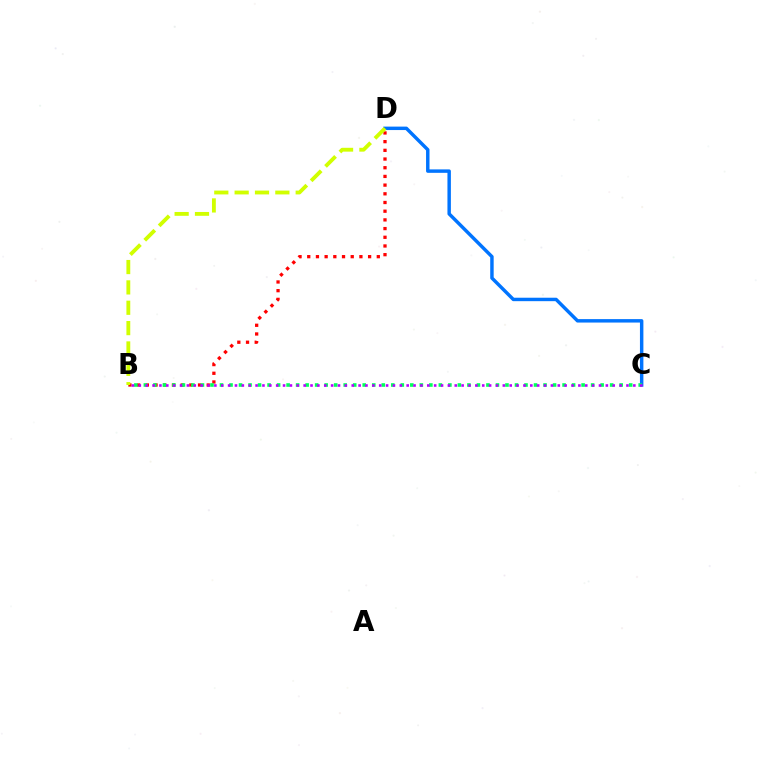{('C', 'D'): [{'color': '#0074ff', 'line_style': 'solid', 'thickness': 2.48}], ('B', 'D'): [{'color': '#ff0000', 'line_style': 'dotted', 'thickness': 2.36}, {'color': '#d1ff00', 'line_style': 'dashed', 'thickness': 2.76}], ('B', 'C'): [{'color': '#00ff5c', 'line_style': 'dotted', 'thickness': 2.59}, {'color': '#b900ff', 'line_style': 'dotted', 'thickness': 1.87}]}